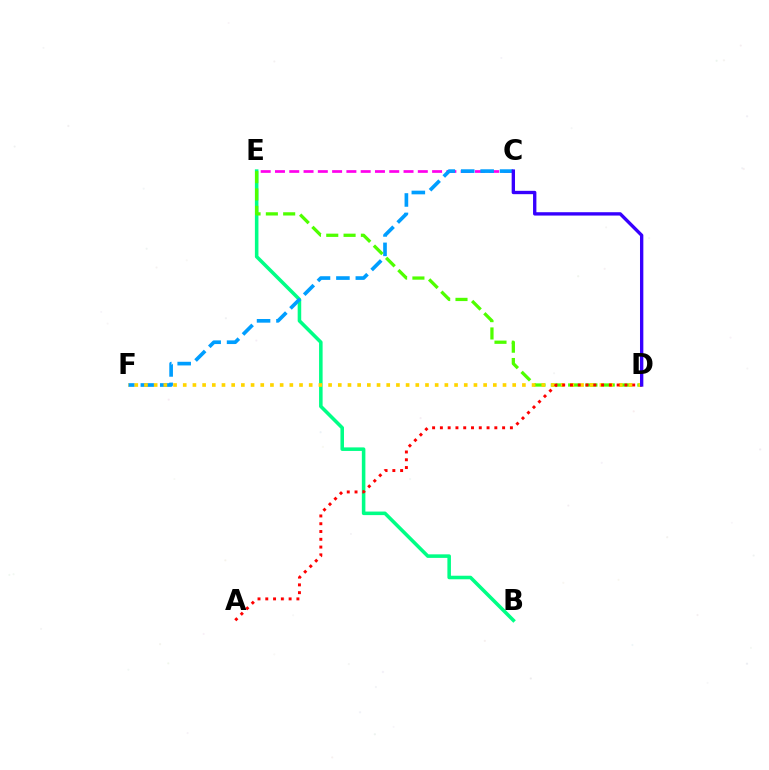{('B', 'E'): [{'color': '#00ff86', 'line_style': 'solid', 'thickness': 2.55}], ('C', 'E'): [{'color': '#ff00ed', 'line_style': 'dashed', 'thickness': 1.94}], ('C', 'F'): [{'color': '#009eff', 'line_style': 'dashed', 'thickness': 2.64}], ('D', 'E'): [{'color': '#4fff00', 'line_style': 'dashed', 'thickness': 2.35}], ('D', 'F'): [{'color': '#ffd500', 'line_style': 'dotted', 'thickness': 2.63}], ('A', 'D'): [{'color': '#ff0000', 'line_style': 'dotted', 'thickness': 2.11}], ('C', 'D'): [{'color': '#3700ff', 'line_style': 'solid', 'thickness': 2.41}]}